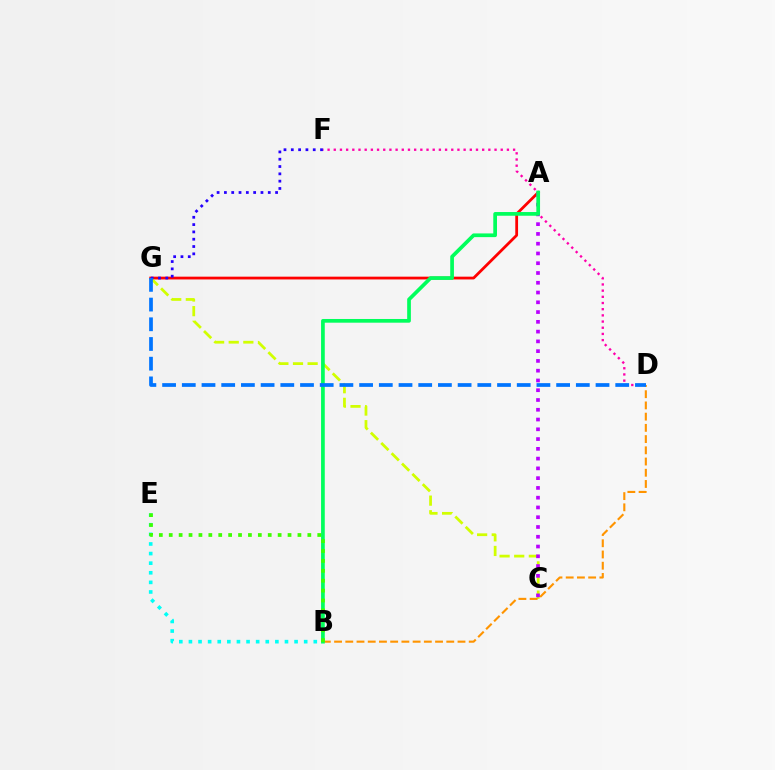{('A', 'G'): [{'color': '#ff0000', 'line_style': 'solid', 'thickness': 2.0}], ('C', 'G'): [{'color': '#d1ff00', 'line_style': 'dashed', 'thickness': 1.99}], ('D', 'F'): [{'color': '#ff00ac', 'line_style': 'dotted', 'thickness': 1.68}], ('B', 'D'): [{'color': '#ff9400', 'line_style': 'dashed', 'thickness': 1.52}], ('A', 'C'): [{'color': '#b900ff', 'line_style': 'dotted', 'thickness': 2.65}], ('F', 'G'): [{'color': '#2500ff', 'line_style': 'dotted', 'thickness': 1.99}], ('A', 'B'): [{'color': '#00ff5c', 'line_style': 'solid', 'thickness': 2.67}], ('D', 'G'): [{'color': '#0074ff', 'line_style': 'dashed', 'thickness': 2.68}], ('B', 'E'): [{'color': '#00fff6', 'line_style': 'dotted', 'thickness': 2.61}, {'color': '#3dff00', 'line_style': 'dotted', 'thickness': 2.69}]}